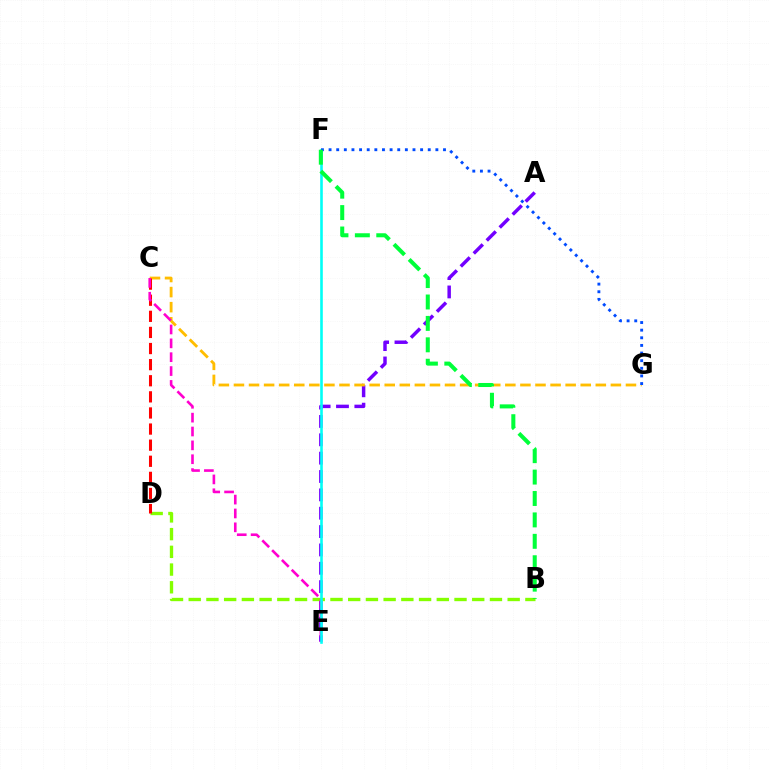{('A', 'E'): [{'color': '#7200ff', 'line_style': 'dashed', 'thickness': 2.49}], ('C', 'G'): [{'color': '#ffbd00', 'line_style': 'dashed', 'thickness': 2.05}], ('B', 'D'): [{'color': '#84ff00', 'line_style': 'dashed', 'thickness': 2.41}], ('C', 'D'): [{'color': '#ff0000', 'line_style': 'dashed', 'thickness': 2.19}], ('C', 'E'): [{'color': '#ff00cf', 'line_style': 'dashed', 'thickness': 1.88}], ('E', 'F'): [{'color': '#00fff6', 'line_style': 'solid', 'thickness': 1.88}], ('F', 'G'): [{'color': '#004bff', 'line_style': 'dotted', 'thickness': 2.07}], ('B', 'F'): [{'color': '#00ff39', 'line_style': 'dashed', 'thickness': 2.91}]}